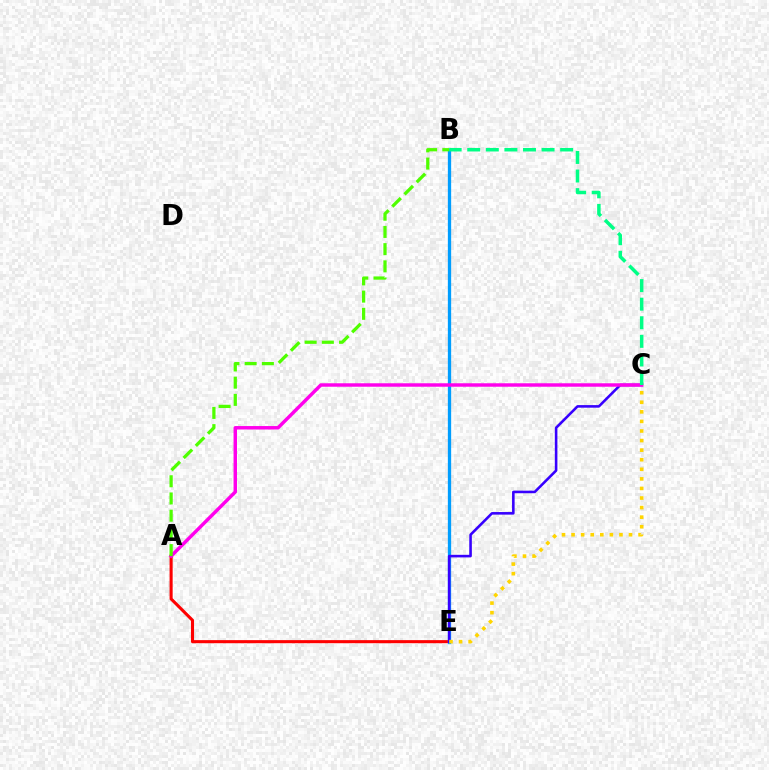{('A', 'E'): [{'color': '#ff0000', 'line_style': 'solid', 'thickness': 2.22}], ('B', 'E'): [{'color': '#009eff', 'line_style': 'solid', 'thickness': 2.37}], ('C', 'E'): [{'color': '#3700ff', 'line_style': 'solid', 'thickness': 1.86}, {'color': '#ffd500', 'line_style': 'dotted', 'thickness': 2.6}], ('A', 'C'): [{'color': '#ff00ed', 'line_style': 'solid', 'thickness': 2.49}], ('A', 'B'): [{'color': '#4fff00', 'line_style': 'dashed', 'thickness': 2.34}], ('B', 'C'): [{'color': '#00ff86', 'line_style': 'dashed', 'thickness': 2.52}]}